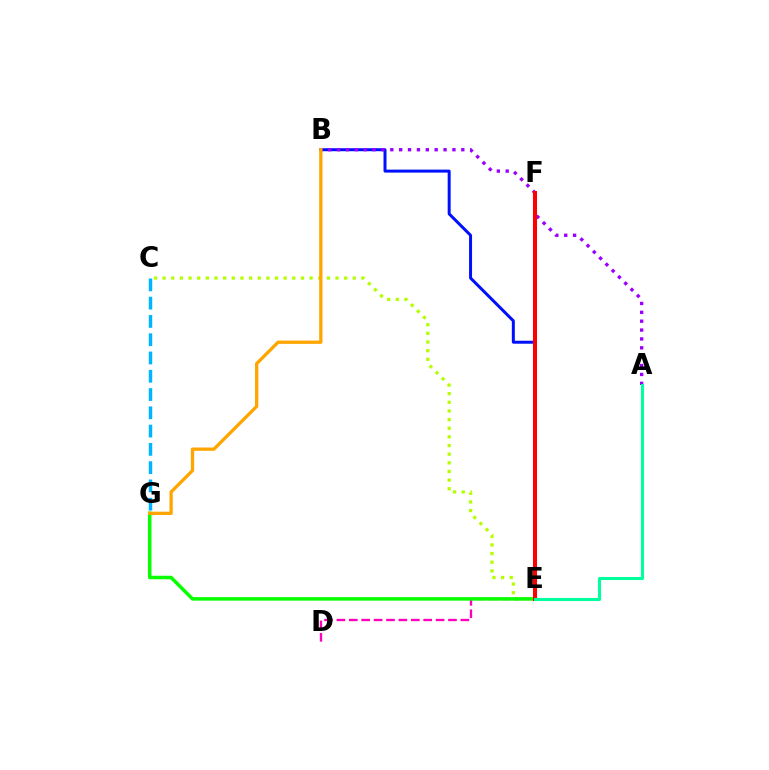{('C', 'E'): [{'color': '#b3ff00', 'line_style': 'dotted', 'thickness': 2.35}], ('C', 'G'): [{'color': '#00b5ff', 'line_style': 'dashed', 'thickness': 2.48}], ('B', 'E'): [{'color': '#0010ff', 'line_style': 'solid', 'thickness': 2.15}], ('A', 'B'): [{'color': '#9b00ff', 'line_style': 'dotted', 'thickness': 2.41}], ('D', 'E'): [{'color': '#ff00bd', 'line_style': 'dashed', 'thickness': 1.68}], ('E', 'G'): [{'color': '#08ff00', 'line_style': 'solid', 'thickness': 2.53}], ('E', 'F'): [{'color': '#ff0000', 'line_style': 'solid', 'thickness': 2.9}], ('B', 'G'): [{'color': '#ffa500', 'line_style': 'solid', 'thickness': 2.38}], ('A', 'E'): [{'color': '#00ff9d', 'line_style': 'solid', 'thickness': 2.21}]}